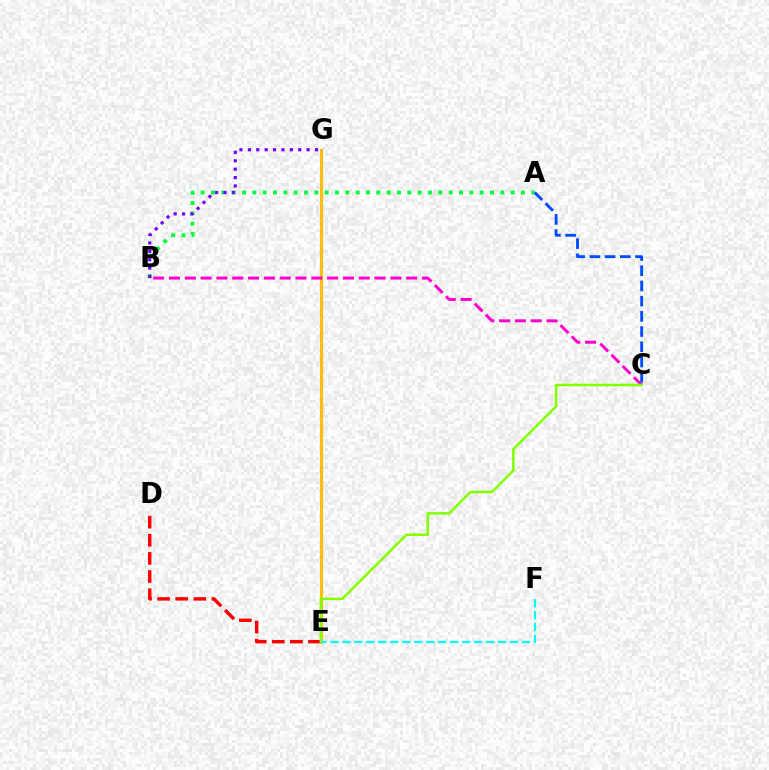{('A', 'B'): [{'color': '#00ff39', 'line_style': 'dotted', 'thickness': 2.81}], ('D', 'E'): [{'color': '#ff0000', 'line_style': 'dashed', 'thickness': 2.46}], ('E', 'G'): [{'color': '#ffbd00', 'line_style': 'solid', 'thickness': 2.23}], ('B', 'C'): [{'color': '#ff00cf', 'line_style': 'dashed', 'thickness': 2.15}], ('C', 'E'): [{'color': '#84ff00', 'line_style': 'solid', 'thickness': 1.81}], ('A', 'C'): [{'color': '#004bff', 'line_style': 'dashed', 'thickness': 2.07}], ('B', 'G'): [{'color': '#7200ff', 'line_style': 'dotted', 'thickness': 2.28}], ('E', 'F'): [{'color': '#00fff6', 'line_style': 'dashed', 'thickness': 1.63}]}